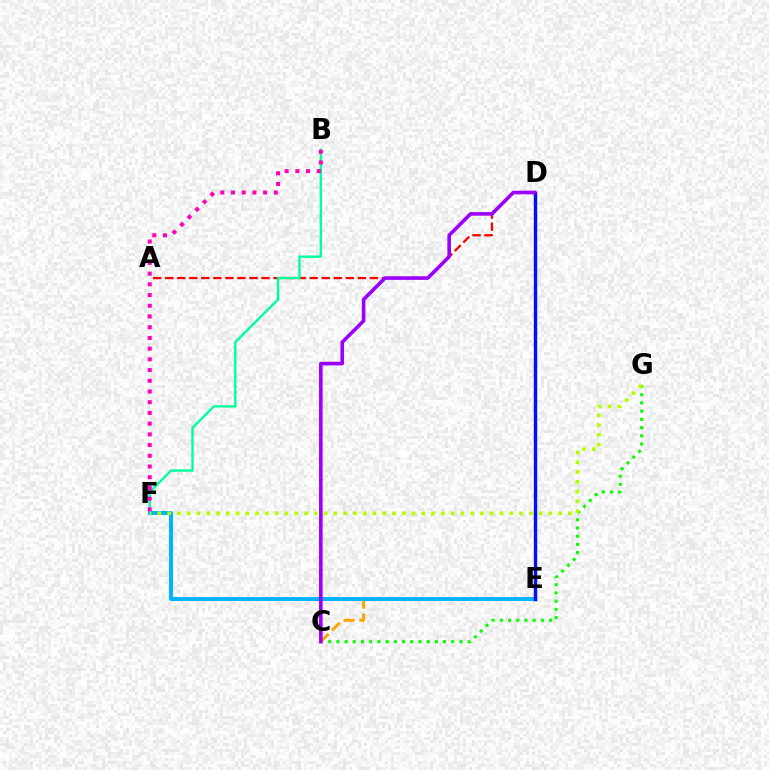{('C', 'G'): [{'color': '#08ff00', 'line_style': 'dotted', 'thickness': 2.23}], ('C', 'E'): [{'color': '#ffa500', 'line_style': 'dashed', 'thickness': 2.15}], ('A', 'D'): [{'color': '#ff0000', 'line_style': 'dashed', 'thickness': 1.64}], ('B', 'F'): [{'color': '#00ff9d', 'line_style': 'solid', 'thickness': 1.72}, {'color': '#ff00bd', 'line_style': 'dotted', 'thickness': 2.91}], ('E', 'F'): [{'color': '#00b5ff', 'line_style': 'solid', 'thickness': 2.88}], ('D', 'E'): [{'color': '#0010ff', 'line_style': 'solid', 'thickness': 2.45}], ('F', 'G'): [{'color': '#b3ff00', 'line_style': 'dotted', 'thickness': 2.66}], ('C', 'D'): [{'color': '#9b00ff', 'line_style': 'solid', 'thickness': 2.59}]}